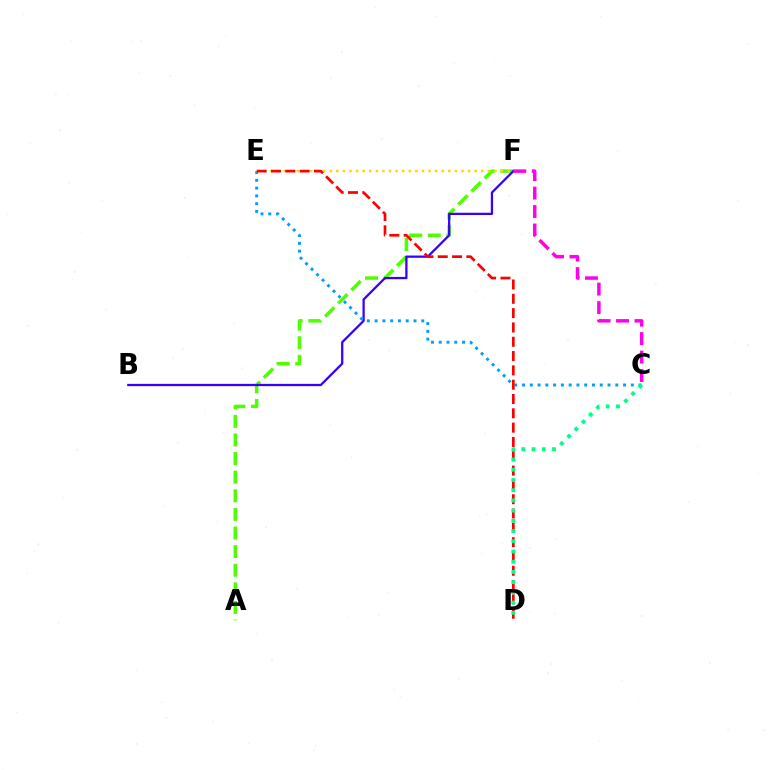{('A', 'F'): [{'color': '#4fff00', 'line_style': 'dashed', 'thickness': 2.53}], ('B', 'F'): [{'color': '#3700ff', 'line_style': 'solid', 'thickness': 1.63}], ('C', 'E'): [{'color': '#009eff', 'line_style': 'dotted', 'thickness': 2.11}], ('E', 'F'): [{'color': '#ffd500', 'line_style': 'dotted', 'thickness': 1.79}], ('D', 'E'): [{'color': '#ff0000', 'line_style': 'dashed', 'thickness': 1.94}], ('C', 'F'): [{'color': '#ff00ed', 'line_style': 'dashed', 'thickness': 2.51}], ('C', 'D'): [{'color': '#00ff86', 'line_style': 'dotted', 'thickness': 2.77}]}